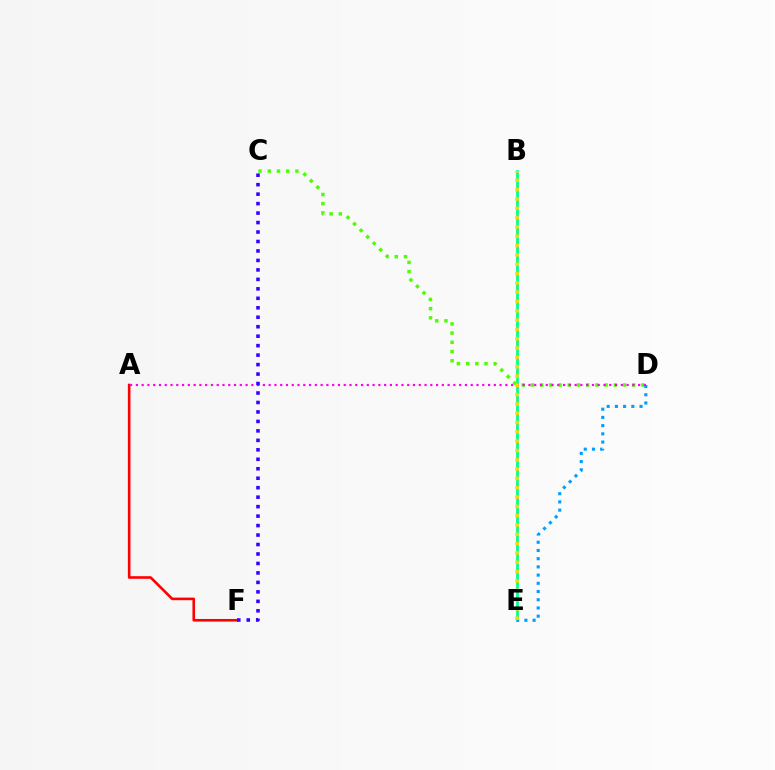{('B', 'E'): [{'color': '#00ff86', 'line_style': 'solid', 'thickness': 1.98}, {'color': '#ffd500', 'line_style': 'dotted', 'thickness': 2.53}], ('C', 'D'): [{'color': '#4fff00', 'line_style': 'dotted', 'thickness': 2.5}], ('D', 'E'): [{'color': '#009eff', 'line_style': 'dotted', 'thickness': 2.23}], ('A', 'F'): [{'color': '#ff0000', 'line_style': 'solid', 'thickness': 1.88}], ('A', 'D'): [{'color': '#ff00ed', 'line_style': 'dotted', 'thickness': 1.57}], ('C', 'F'): [{'color': '#3700ff', 'line_style': 'dotted', 'thickness': 2.57}]}